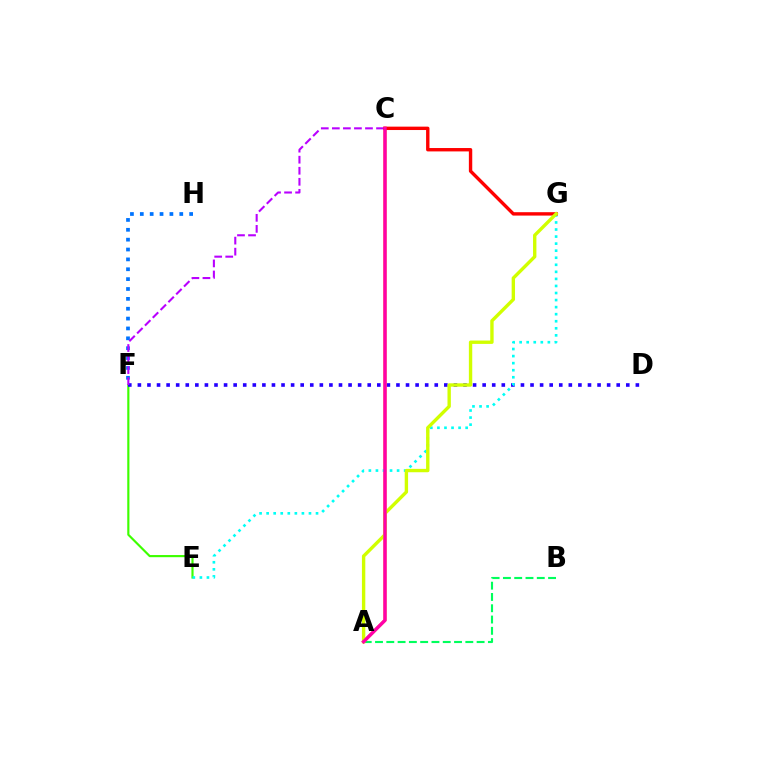{('E', 'F'): [{'color': '#3dff00', 'line_style': 'solid', 'thickness': 1.55}], ('D', 'F'): [{'color': '#2500ff', 'line_style': 'dotted', 'thickness': 2.6}], ('A', 'B'): [{'color': '#00ff5c', 'line_style': 'dashed', 'thickness': 1.53}], ('A', 'C'): [{'color': '#ff9400', 'line_style': 'solid', 'thickness': 2.23}, {'color': '#ff00ac', 'line_style': 'solid', 'thickness': 2.41}], ('F', 'H'): [{'color': '#0074ff', 'line_style': 'dotted', 'thickness': 2.68}], ('E', 'G'): [{'color': '#00fff6', 'line_style': 'dotted', 'thickness': 1.92}], ('C', 'F'): [{'color': '#b900ff', 'line_style': 'dashed', 'thickness': 1.5}], ('C', 'G'): [{'color': '#ff0000', 'line_style': 'solid', 'thickness': 2.44}], ('A', 'G'): [{'color': '#d1ff00', 'line_style': 'solid', 'thickness': 2.43}]}